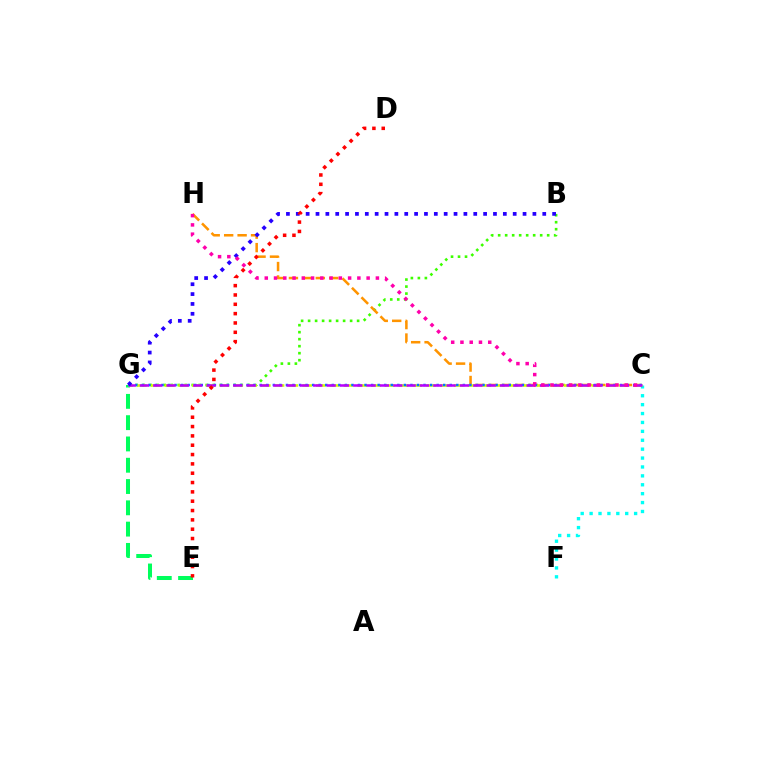{('C', 'F'): [{'color': '#00fff6', 'line_style': 'dotted', 'thickness': 2.42}], ('E', 'G'): [{'color': '#00ff5c', 'line_style': 'dashed', 'thickness': 2.89}], ('B', 'G'): [{'color': '#3dff00', 'line_style': 'dotted', 'thickness': 1.9}, {'color': '#2500ff', 'line_style': 'dotted', 'thickness': 2.68}], ('C', 'H'): [{'color': '#ff9400', 'line_style': 'dashed', 'thickness': 1.83}, {'color': '#ff00ac', 'line_style': 'dotted', 'thickness': 2.52}], ('C', 'G'): [{'color': '#d1ff00', 'line_style': 'dashed', 'thickness': 1.87}, {'color': '#0074ff', 'line_style': 'dotted', 'thickness': 1.78}, {'color': '#b900ff', 'line_style': 'dashed', 'thickness': 1.81}], ('D', 'E'): [{'color': '#ff0000', 'line_style': 'dotted', 'thickness': 2.54}]}